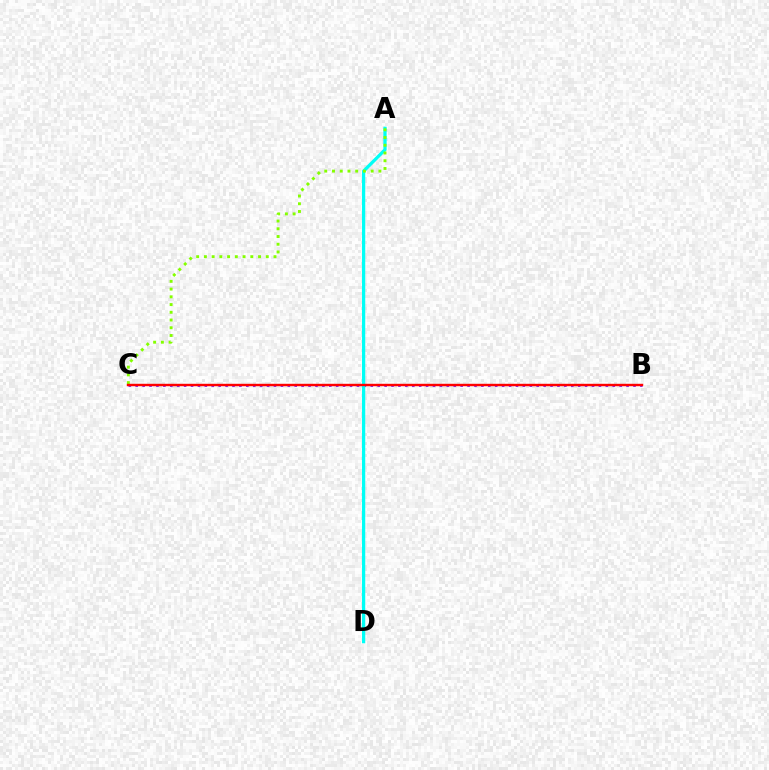{('B', 'C'): [{'color': '#7200ff', 'line_style': 'dotted', 'thickness': 1.88}, {'color': '#ff0000', 'line_style': 'solid', 'thickness': 1.74}], ('A', 'D'): [{'color': '#00fff6', 'line_style': 'solid', 'thickness': 2.35}], ('A', 'C'): [{'color': '#84ff00', 'line_style': 'dotted', 'thickness': 2.1}]}